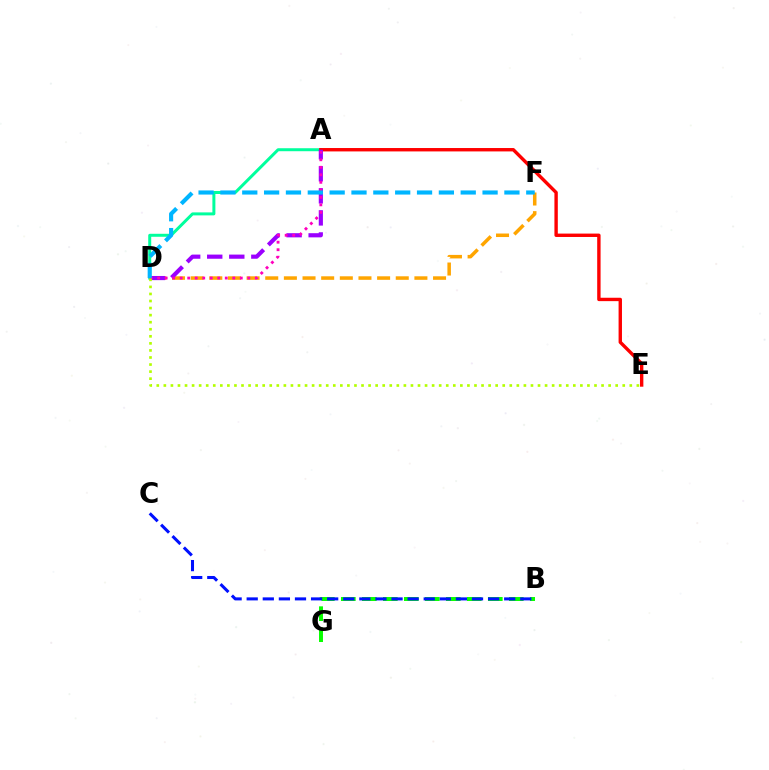{('A', 'D'): [{'color': '#00ff9d', 'line_style': 'solid', 'thickness': 2.15}, {'color': '#9b00ff', 'line_style': 'dashed', 'thickness': 3.0}, {'color': '#ff00bd', 'line_style': 'dotted', 'thickness': 2.04}], ('A', 'E'): [{'color': '#ff0000', 'line_style': 'solid', 'thickness': 2.44}], ('B', 'G'): [{'color': '#08ff00', 'line_style': 'dashed', 'thickness': 2.85}], ('D', 'F'): [{'color': '#ffa500', 'line_style': 'dashed', 'thickness': 2.53}, {'color': '#00b5ff', 'line_style': 'dashed', 'thickness': 2.97}], ('B', 'C'): [{'color': '#0010ff', 'line_style': 'dashed', 'thickness': 2.19}], ('D', 'E'): [{'color': '#b3ff00', 'line_style': 'dotted', 'thickness': 1.92}]}